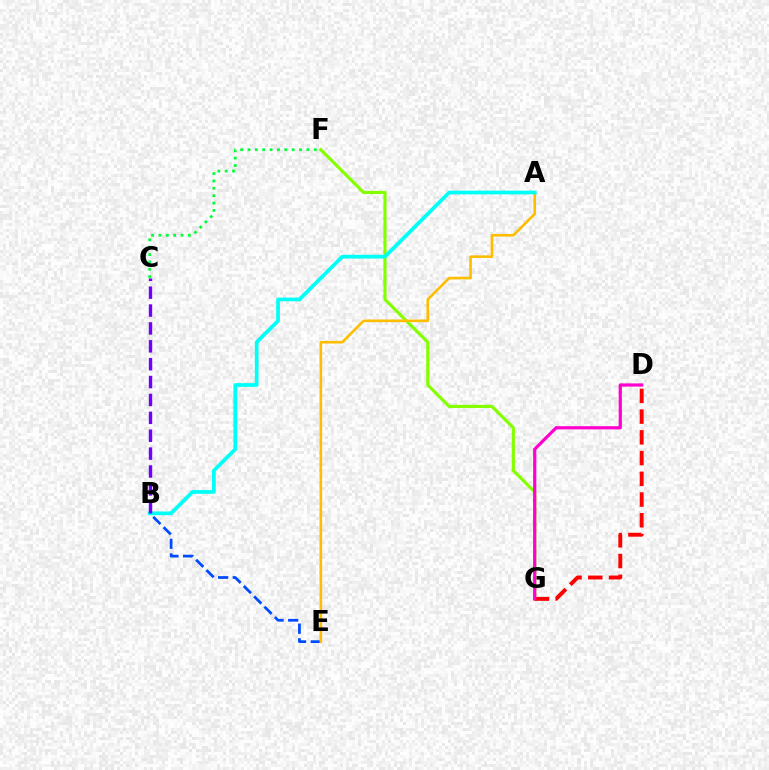{('B', 'E'): [{'color': '#004bff', 'line_style': 'dashed', 'thickness': 1.99}], ('F', 'G'): [{'color': '#84ff00', 'line_style': 'solid', 'thickness': 2.28}], ('A', 'E'): [{'color': '#ffbd00', 'line_style': 'solid', 'thickness': 1.88}], ('C', 'F'): [{'color': '#00ff39', 'line_style': 'dotted', 'thickness': 2.0}], ('D', 'G'): [{'color': '#ff0000', 'line_style': 'dashed', 'thickness': 2.82}, {'color': '#ff00cf', 'line_style': 'solid', 'thickness': 2.31}], ('A', 'B'): [{'color': '#00fff6', 'line_style': 'solid', 'thickness': 2.69}], ('B', 'C'): [{'color': '#7200ff', 'line_style': 'dashed', 'thickness': 2.43}]}